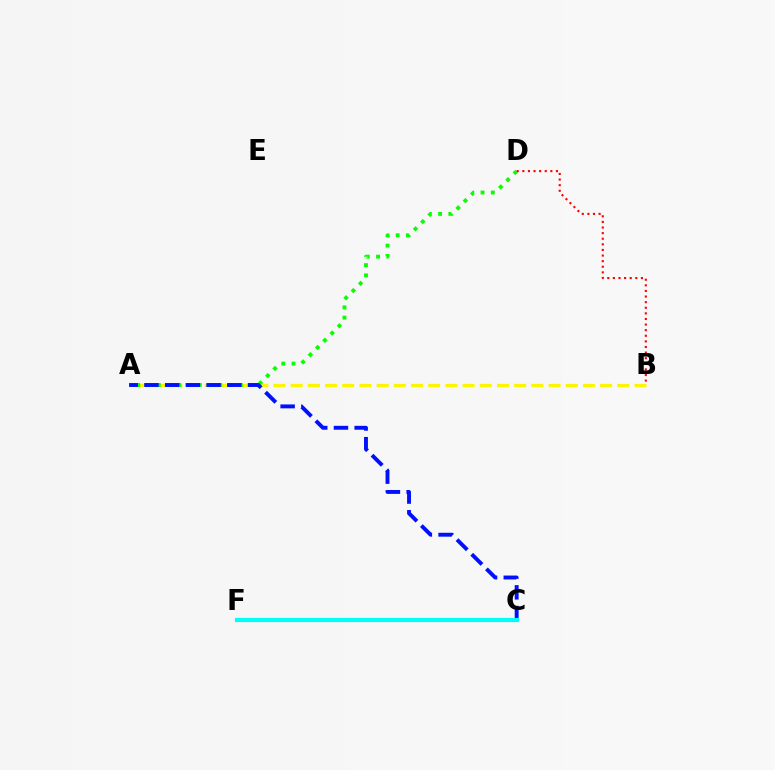{('A', 'B'): [{'color': '#fcf500', 'line_style': 'dashed', 'thickness': 2.34}], ('A', 'D'): [{'color': '#08ff00', 'line_style': 'dotted', 'thickness': 2.79}], ('A', 'C'): [{'color': '#0010ff', 'line_style': 'dashed', 'thickness': 2.81}], ('B', 'D'): [{'color': '#ff0000', 'line_style': 'dotted', 'thickness': 1.52}], ('C', 'F'): [{'color': '#ee00ff', 'line_style': 'dashed', 'thickness': 1.8}, {'color': '#00fff6', 'line_style': 'solid', 'thickness': 2.99}]}